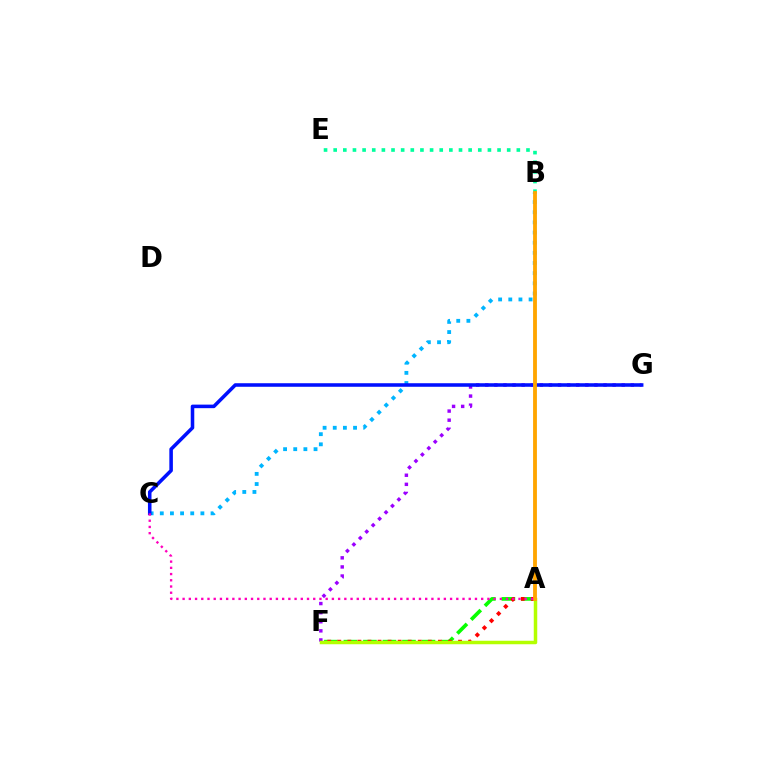{('B', 'C'): [{'color': '#00b5ff', 'line_style': 'dotted', 'thickness': 2.76}], ('F', 'G'): [{'color': '#9b00ff', 'line_style': 'dotted', 'thickness': 2.47}], ('A', 'F'): [{'color': '#08ff00', 'line_style': 'dashed', 'thickness': 2.65}, {'color': '#ff0000', 'line_style': 'dotted', 'thickness': 2.73}, {'color': '#b3ff00', 'line_style': 'solid', 'thickness': 2.52}], ('B', 'E'): [{'color': '#00ff9d', 'line_style': 'dotted', 'thickness': 2.62}], ('C', 'G'): [{'color': '#0010ff', 'line_style': 'solid', 'thickness': 2.56}], ('A', 'B'): [{'color': '#ffa500', 'line_style': 'solid', 'thickness': 2.76}], ('A', 'C'): [{'color': '#ff00bd', 'line_style': 'dotted', 'thickness': 1.69}]}